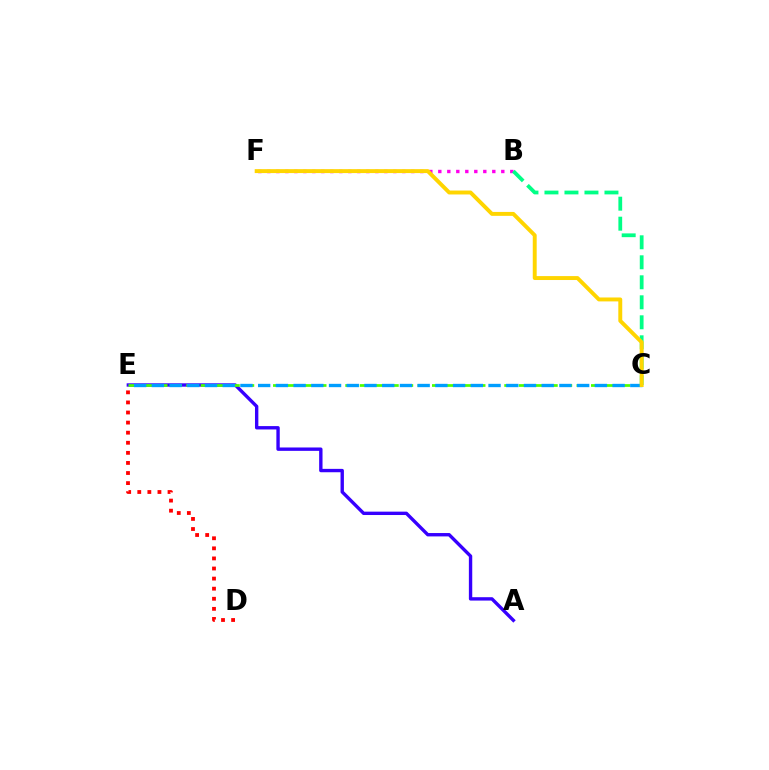{('B', 'F'): [{'color': '#ff00ed', 'line_style': 'dotted', 'thickness': 2.44}], ('A', 'E'): [{'color': '#3700ff', 'line_style': 'solid', 'thickness': 2.43}], ('C', 'E'): [{'color': '#4fff00', 'line_style': 'dashed', 'thickness': 1.96}, {'color': '#009eff', 'line_style': 'dashed', 'thickness': 2.41}], ('D', 'E'): [{'color': '#ff0000', 'line_style': 'dotted', 'thickness': 2.74}], ('B', 'C'): [{'color': '#00ff86', 'line_style': 'dashed', 'thickness': 2.72}], ('C', 'F'): [{'color': '#ffd500', 'line_style': 'solid', 'thickness': 2.83}]}